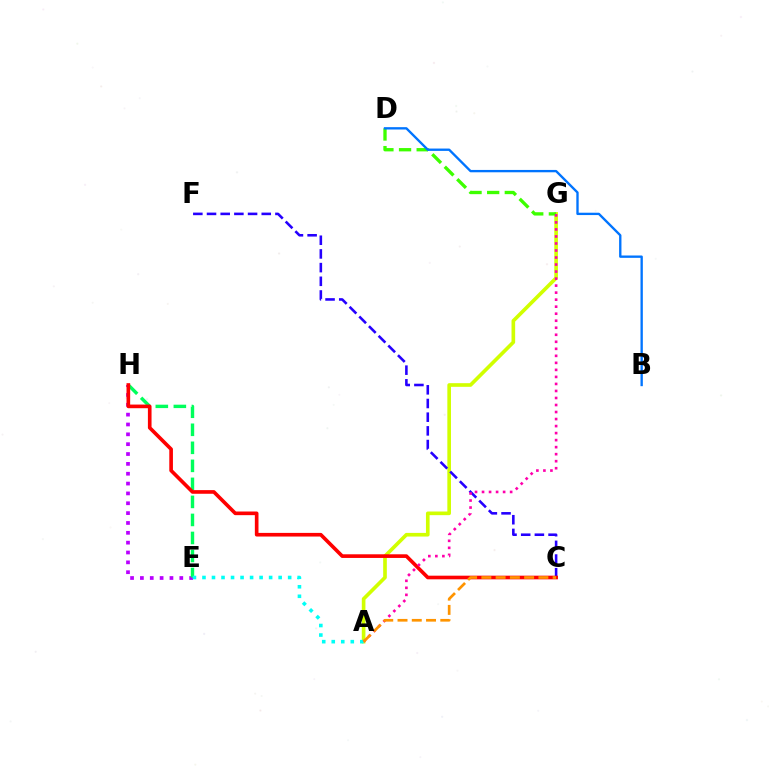{('E', 'H'): [{'color': '#b900ff', 'line_style': 'dotted', 'thickness': 2.68}, {'color': '#00ff5c', 'line_style': 'dashed', 'thickness': 2.45}], ('A', 'G'): [{'color': '#d1ff00', 'line_style': 'solid', 'thickness': 2.62}, {'color': '#ff00ac', 'line_style': 'dotted', 'thickness': 1.91}], ('C', 'F'): [{'color': '#2500ff', 'line_style': 'dashed', 'thickness': 1.86}], ('D', 'G'): [{'color': '#3dff00', 'line_style': 'dashed', 'thickness': 2.4}], ('B', 'D'): [{'color': '#0074ff', 'line_style': 'solid', 'thickness': 1.69}], ('A', 'E'): [{'color': '#00fff6', 'line_style': 'dotted', 'thickness': 2.59}], ('C', 'H'): [{'color': '#ff0000', 'line_style': 'solid', 'thickness': 2.62}], ('A', 'C'): [{'color': '#ff9400', 'line_style': 'dashed', 'thickness': 1.94}]}